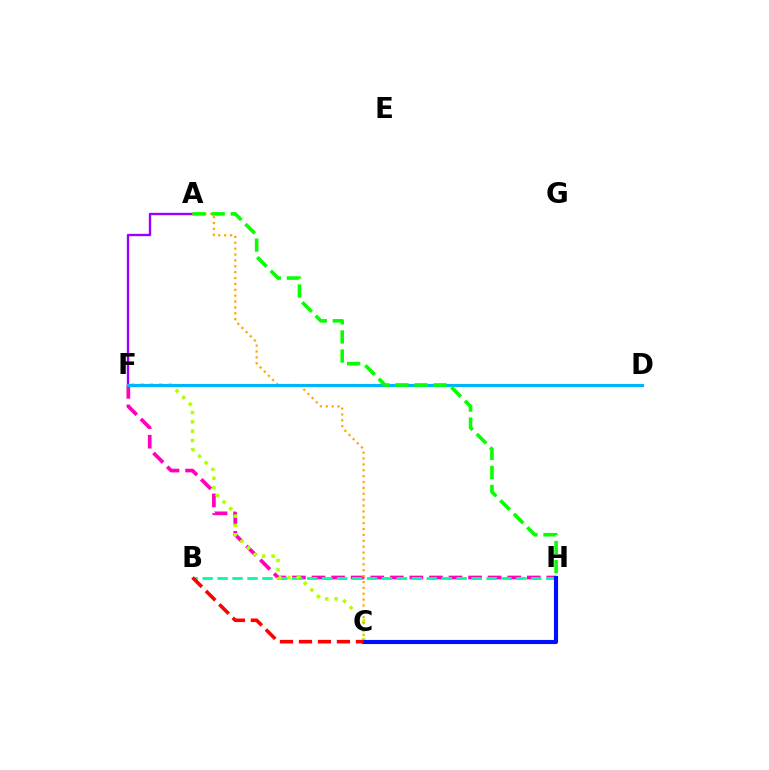{('F', 'H'): [{'color': '#ff00bd', 'line_style': 'dashed', 'thickness': 2.66}], ('B', 'H'): [{'color': '#00ff9d', 'line_style': 'dashed', 'thickness': 2.03}], ('C', 'F'): [{'color': '#b3ff00', 'line_style': 'dotted', 'thickness': 2.53}], ('A', 'F'): [{'color': '#9b00ff', 'line_style': 'solid', 'thickness': 1.71}], ('A', 'C'): [{'color': '#ffa500', 'line_style': 'dotted', 'thickness': 1.6}], ('D', 'F'): [{'color': '#00b5ff', 'line_style': 'solid', 'thickness': 2.25}], ('C', 'H'): [{'color': '#0010ff', 'line_style': 'solid', 'thickness': 2.96}], ('A', 'H'): [{'color': '#08ff00', 'line_style': 'dashed', 'thickness': 2.59}], ('B', 'C'): [{'color': '#ff0000', 'line_style': 'dashed', 'thickness': 2.58}]}